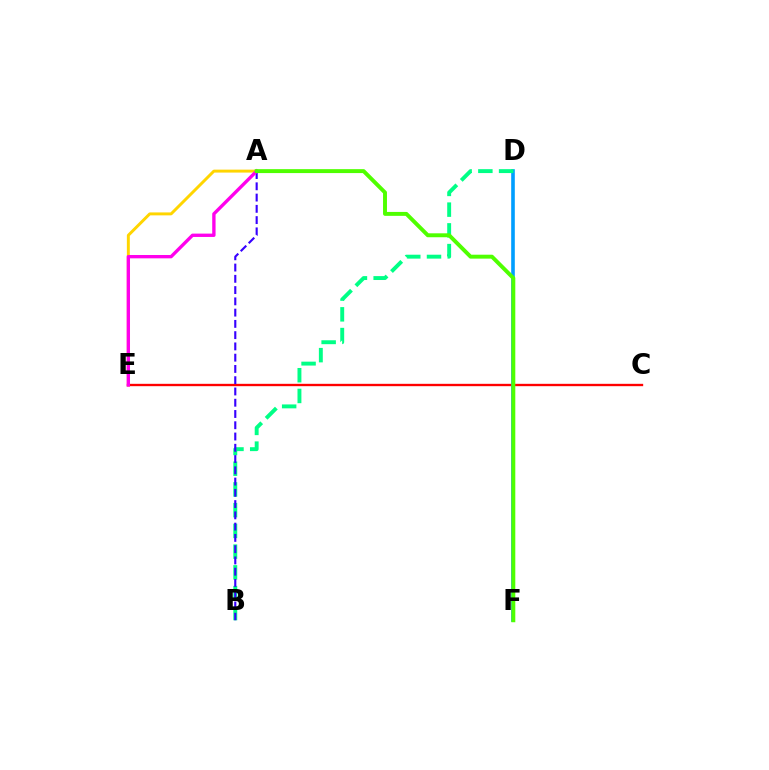{('C', 'E'): [{'color': '#ff0000', 'line_style': 'solid', 'thickness': 1.69}], ('A', 'E'): [{'color': '#ffd500', 'line_style': 'solid', 'thickness': 2.12}, {'color': '#ff00ed', 'line_style': 'solid', 'thickness': 2.41}], ('D', 'F'): [{'color': '#009eff', 'line_style': 'solid', 'thickness': 2.6}], ('B', 'D'): [{'color': '#00ff86', 'line_style': 'dashed', 'thickness': 2.82}], ('A', 'B'): [{'color': '#3700ff', 'line_style': 'dashed', 'thickness': 1.53}], ('A', 'F'): [{'color': '#4fff00', 'line_style': 'solid', 'thickness': 2.83}]}